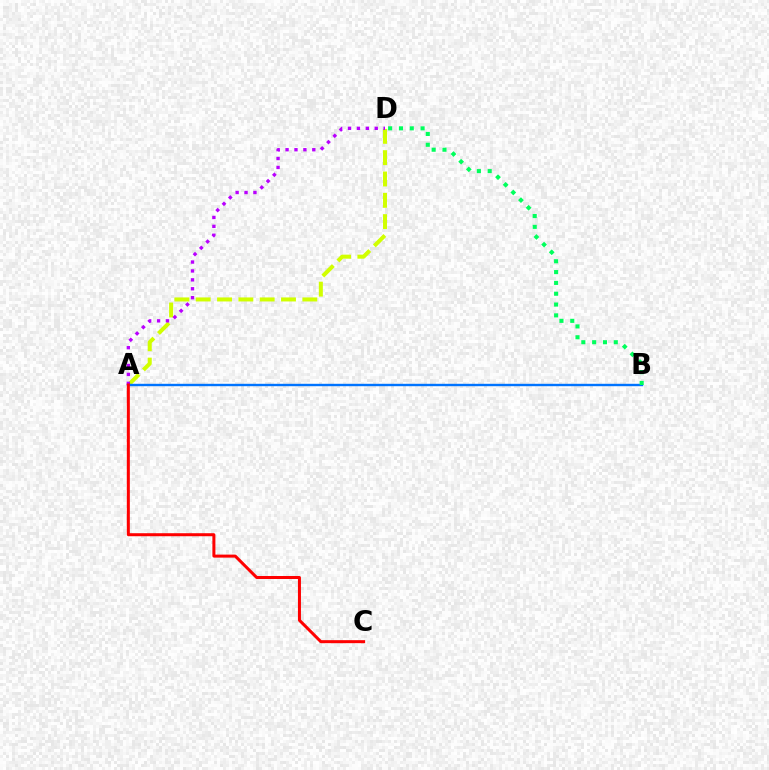{('A', 'D'): [{'color': '#d1ff00', 'line_style': 'dashed', 'thickness': 2.9}, {'color': '#b900ff', 'line_style': 'dotted', 'thickness': 2.42}], ('A', 'B'): [{'color': '#0074ff', 'line_style': 'solid', 'thickness': 1.73}], ('B', 'D'): [{'color': '#00ff5c', 'line_style': 'dotted', 'thickness': 2.94}], ('A', 'C'): [{'color': '#ff0000', 'line_style': 'solid', 'thickness': 2.17}]}